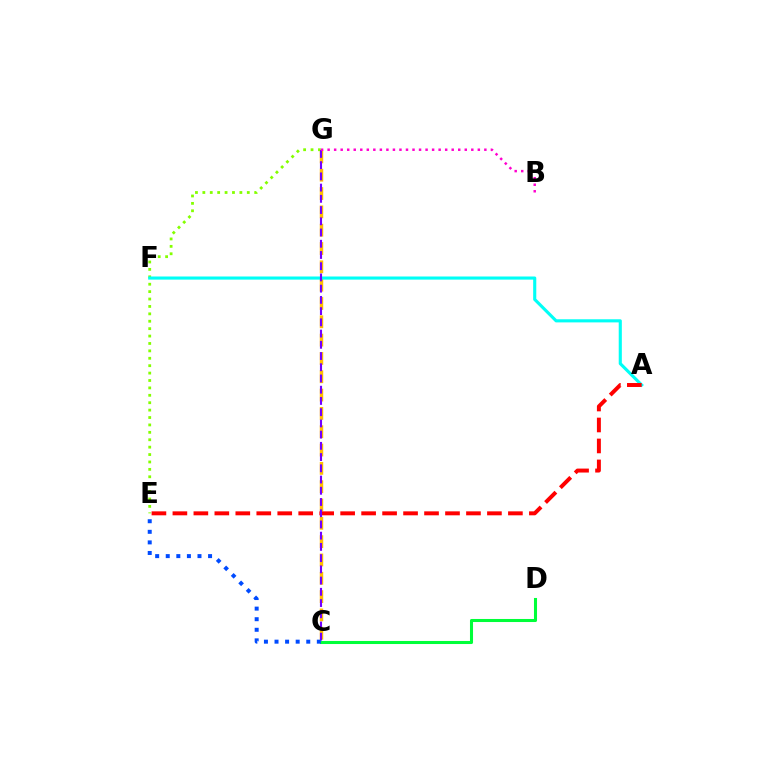{('C', 'G'): [{'color': '#ffbd00', 'line_style': 'dashed', 'thickness': 2.49}, {'color': '#7200ff', 'line_style': 'dashed', 'thickness': 1.53}], ('E', 'G'): [{'color': '#84ff00', 'line_style': 'dotted', 'thickness': 2.01}], ('A', 'F'): [{'color': '#00fff6', 'line_style': 'solid', 'thickness': 2.25}], ('A', 'E'): [{'color': '#ff0000', 'line_style': 'dashed', 'thickness': 2.85}], ('C', 'D'): [{'color': '#00ff39', 'line_style': 'solid', 'thickness': 2.2}], ('B', 'G'): [{'color': '#ff00cf', 'line_style': 'dotted', 'thickness': 1.77}], ('C', 'E'): [{'color': '#004bff', 'line_style': 'dotted', 'thickness': 2.87}]}